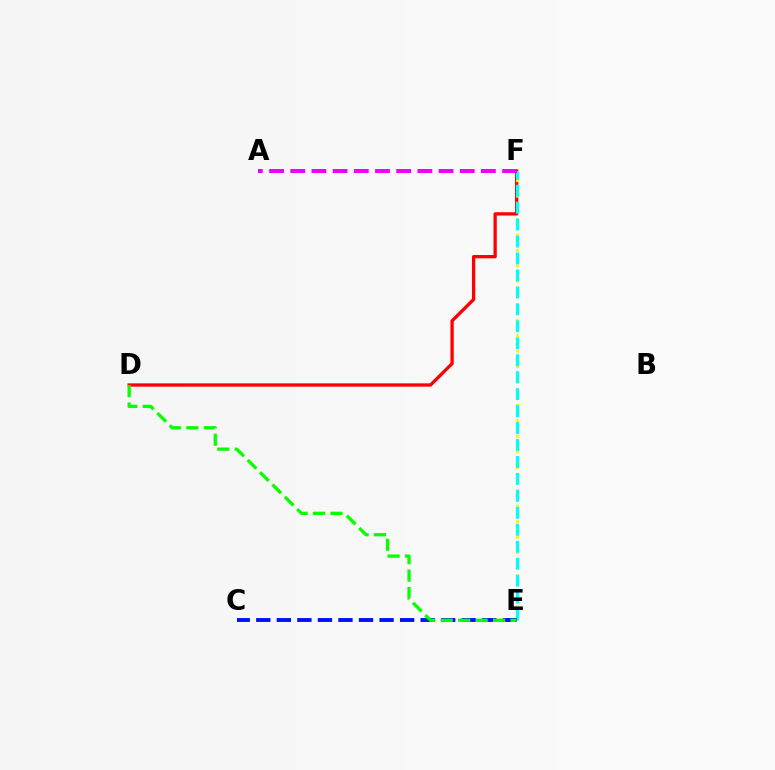{('D', 'F'): [{'color': '#ff0000', 'line_style': 'solid', 'thickness': 2.38}], ('E', 'F'): [{'color': '#fcf500', 'line_style': 'dotted', 'thickness': 2.11}, {'color': '#00fff6', 'line_style': 'dashed', 'thickness': 2.3}], ('C', 'E'): [{'color': '#0010ff', 'line_style': 'dashed', 'thickness': 2.79}], ('D', 'E'): [{'color': '#08ff00', 'line_style': 'dashed', 'thickness': 2.37}], ('A', 'F'): [{'color': '#ee00ff', 'line_style': 'dashed', 'thickness': 2.88}]}